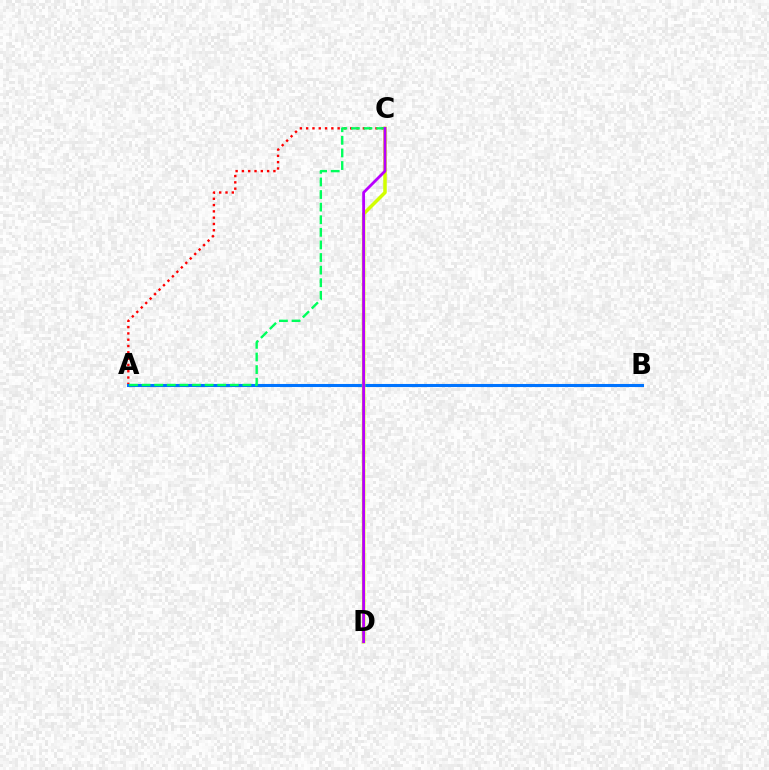{('A', 'C'): [{'color': '#ff0000', 'line_style': 'dotted', 'thickness': 1.71}, {'color': '#00ff5c', 'line_style': 'dashed', 'thickness': 1.71}], ('A', 'B'): [{'color': '#0074ff', 'line_style': 'solid', 'thickness': 2.21}], ('C', 'D'): [{'color': '#d1ff00', 'line_style': 'solid', 'thickness': 2.52}, {'color': '#b900ff', 'line_style': 'solid', 'thickness': 2.03}]}